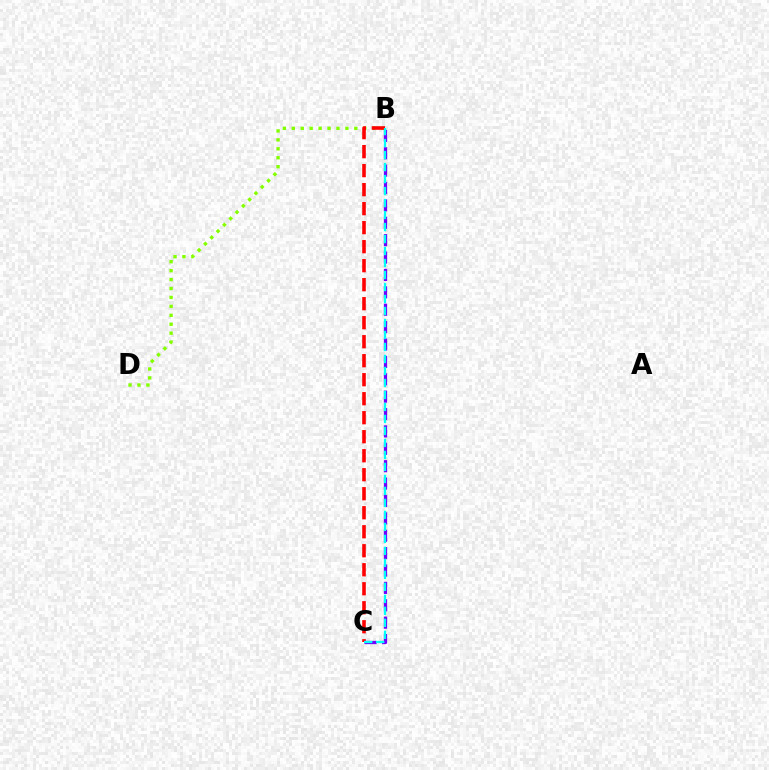{('B', 'D'): [{'color': '#84ff00', 'line_style': 'dotted', 'thickness': 2.43}], ('B', 'C'): [{'color': '#ff0000', 'line_style': 'dashed', 'thickness': 2.58}, {'color': '#7200ff', 'line_style': 'dashed', 'thickness': 2.36}, {'color': '#00fff6', 'line_style': 'dashed', 'thickness': 1.63}]}